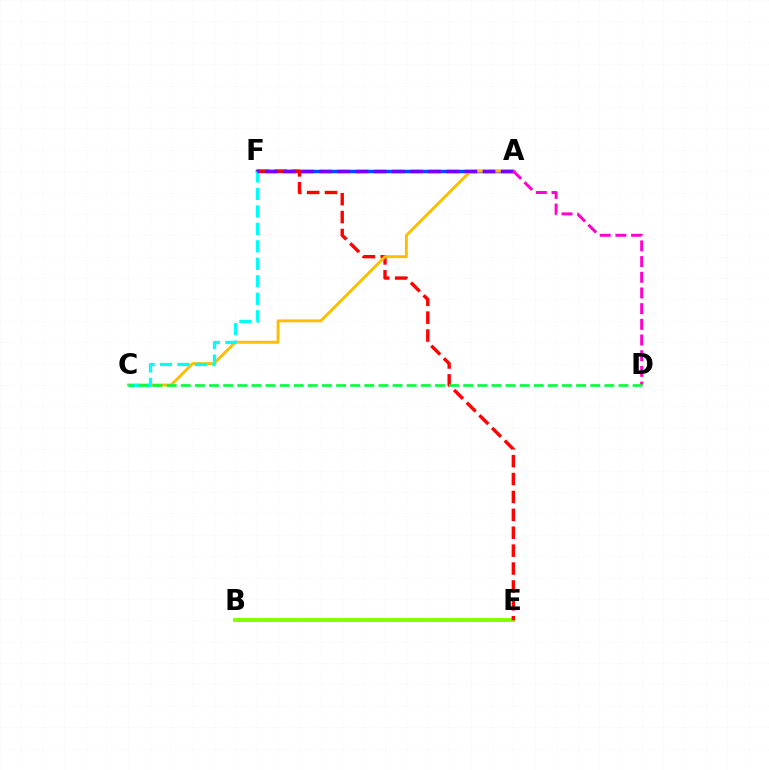{('B', 'E'): [{'color': '#84ff00', 'line_style': 'solid', 'thickness': 2.83}], ('A', 'F'): [{'color': '#004bff', 'line_style': 'solid', 'thickness': 2.51}, {'color': '#7200ff', 'line_style': 'dashed', 'thickness': 2.46}], ('E', 'F'): [{'color': '#ff0000', 'line_style': 'dashed', 'thickness': 2.43}], ('A', 'C'): [{'color': '#ffbd00', 'line_style': 'solid', 'thickness': 2.08}], ('C', 'F'): [{'color': '#00fff6', 'line_style': 'dashed', 'thickness': 2.37}], ('A', 'D'): [{'color': '#ff00cf', 'line_style': 'dashed', 'thickness': 2.13}], ('C', 'D'): [{'color': '#00ff39', 'line_style': 'dashed', 'thickness': 1.92}]}